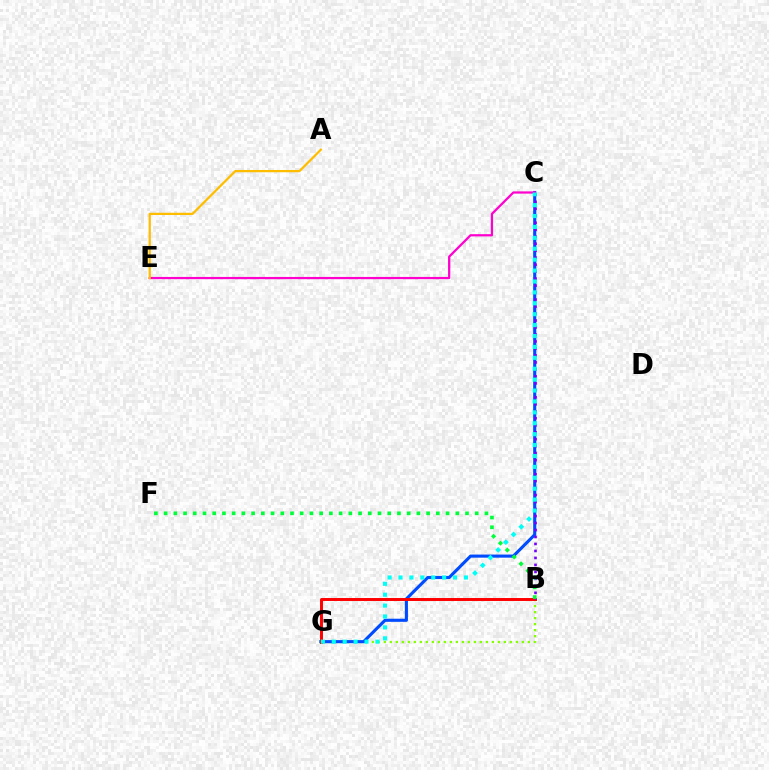{('B', 'G'): [{'color': '#84ff00', 'line_style': 'dotted', 'thickness': 1.63}, {'color': '#ff0000', 'line_style': 'solid', 'thickness': 2.13}], ('C', 'G'): [{'color': '#004bff', 'line_style': 'solid', 'thickness': 2.23}, {'color': '#00fff6', 'line_style': 'dotted', 'thickness': 2.96}], ('B', 'C'): [{'color': '#7200ff', 'line_style': 'dotted', 'thickness': 1.9}], ('C', 'E'): [{'color': '#ff00cf', 'line_style': 'solid', 'thickness': 1.61}], ('B', 'F'): [{'color': '#00ff39', 'line_style': 'dotted', 'thickness': 2.64}], ('A', 'E'): [{'color': '#ffbd00', 'line_style': 'solid', 'thickness': 1.62}]}